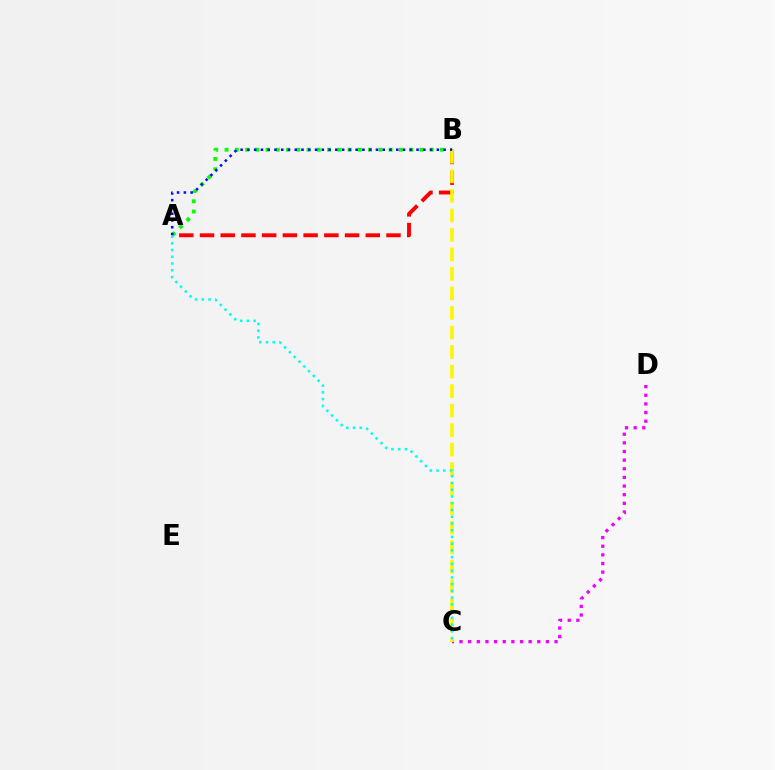{('C', 'D'): [{'color': '#ee00ff', 'line_style': 'dotted', 'thickness': 2.35}], ('A', 'B'): [{'color': '#08ff00', 'line_style': 'dotted', 'thickness': 2.79}, {'color': '#ff0000', 'line_style': 'dashed', 'thickness': 2.82}, {'color': '#0010ff', 'line_style': 'dotted', 'thickness': 1.84}], ('B', 'C'): [{'color': '#fcf500', 'line_style': 'dashed', 'thickness': 2.65}], ('A', 'C'): [{'color': '#00fff6', 'line_style': 'dotted', 'thickness': 1.83}]}